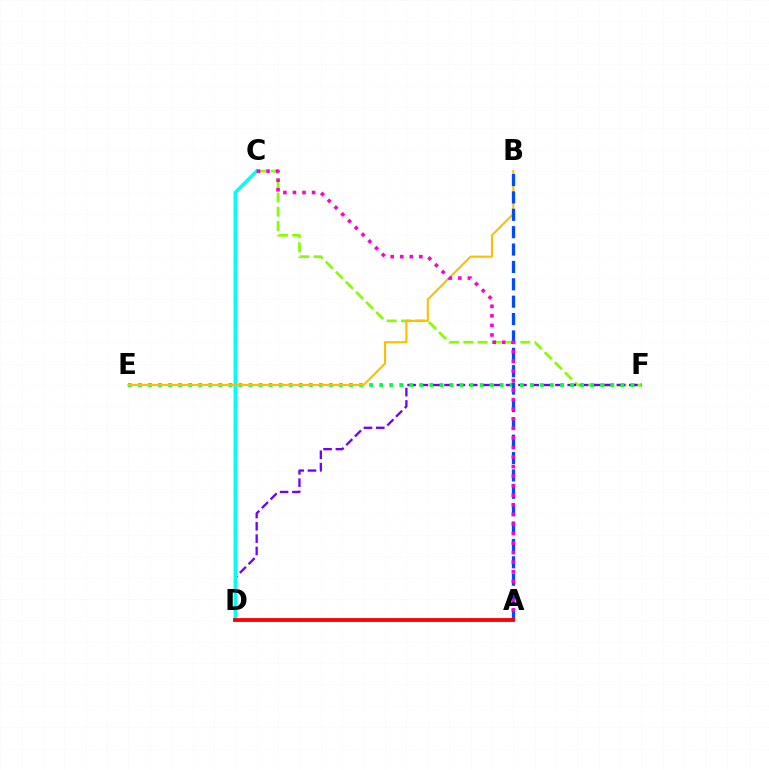{('C', 'F'): [{'color': '#84ff00', 'line_style': 'dashed', 'thickness': 1.94}], ('D', 'F'): [{'color': '#7200ff', 'line_style': 'dashed', 'thickness': 1.67}], ('C', 'D'): [{'color': '#00fff6', 'line_style': 'solid', 'thickness': 2.52}], ('E', 'F'): [{'color': '#00ff39', 'line_style': 'dotted', 'thickness': 2.73}], ('B', 'E'): [{'color': '#ffbd00', 'line_style': 'solid', 'thickness': 1.5}], ('A', 'B'): [{'color': '#004bff', 'line_style': 'dashed', 'thickness': 2.36}], ('A', 'C'): [{'color': '#ff00cf', 'line_style': 'dotted', 'thickness': 2.6}], ('A', 'D'): [{'color': '#ff0000', 'line_style': 'solid', 'thickness': 2.77}]}